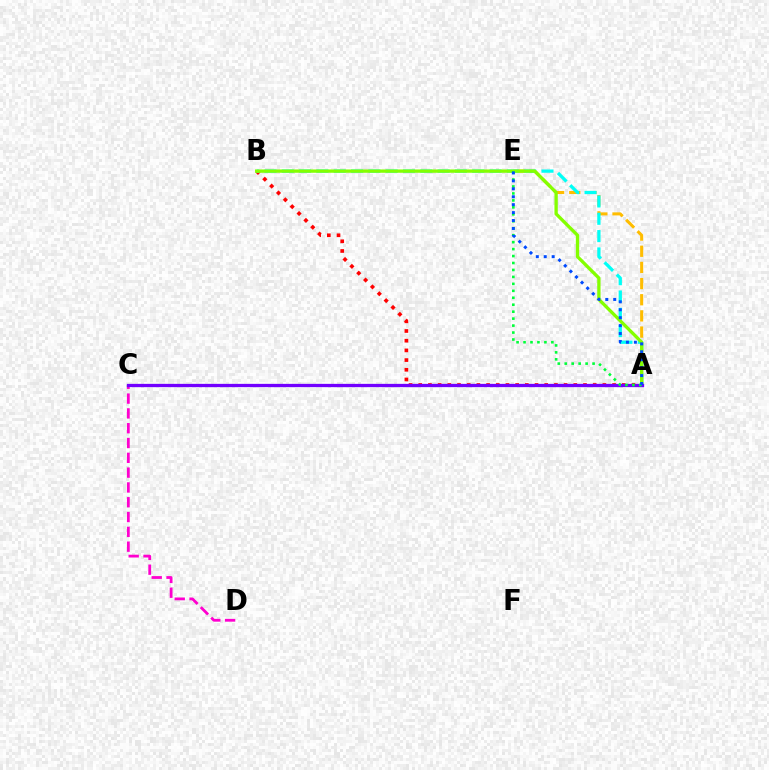{('A', 'B'): [{'color': '#ff0000', 'line_style': 'dotted', 'thickness': 2.63}, {'color': '#00fff6', 'line_style': 'dashed', 'thickness': 2.35}, {'color': '#84ff00', 'line_style': 'solid', 'thickness': 2.38}], ('A', 'E'): [{'color': '#ffbd00', 'line_style': 'dashed', 'thickness': 2.2}, {'color': '#00ff39', 'line_style': 'dotted', 'thickness': 1.89}, {'color': '#004bff', 'line_style': 'dotted', 'thickness': 2.15}], ('C', 'D'): [{'color': '#ff00cf', 'line_style': 'dashed', 'thickness': 2.01}], ('A', 'C'): [{'color': '#7200ff', 'line_style': 'solid', 'thickness': 2.36}]}